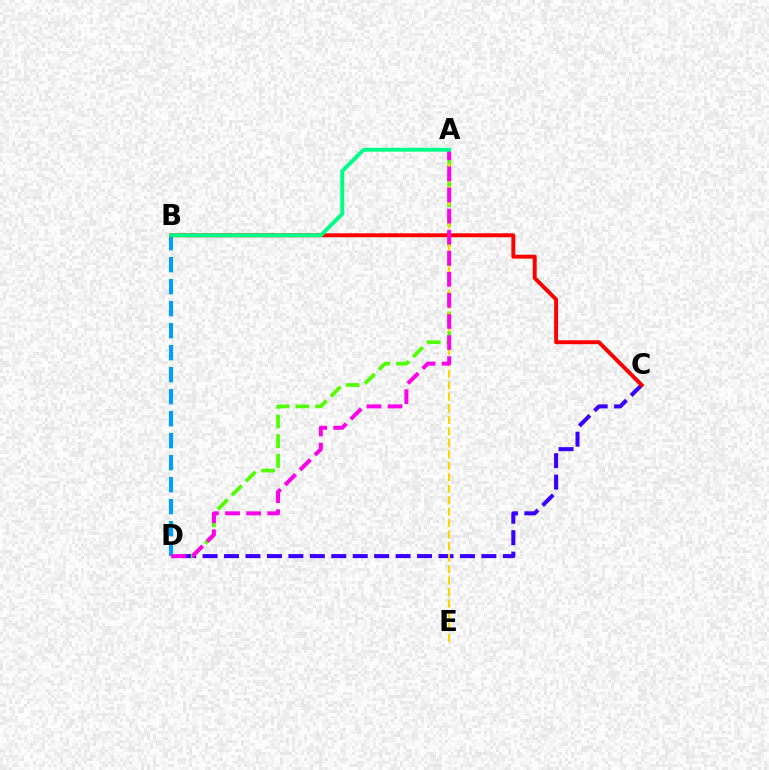{('C', 'D'): [{'color': '#3700ff', 'line_style': 'dashed', 'thickness': 2.91}], ('B', 'D'): [{'color': '#009eff', 'line_style': 'dashed', 'thickness': 2.99}], ('A', 'D'): [{'color': '#4fff00', 'line_style': 'dashed', 'thickness': 2.68}, {'color': '#ff00ed', 'line_style': 'dashed', 'thickness': 2.86}], ('A', 'E'): [{'color': '#ffd500', 'line_style': 'dashed', 'thickness': 1.56}], ('B', 'C'): [{'color': '#ff0000', 'line_style': 'solid', 'thickness': 2.83}], ('A', 'B'): [{'color': '#00ff86', 'line_style': 'solid', 'thickness': 2.81}]}